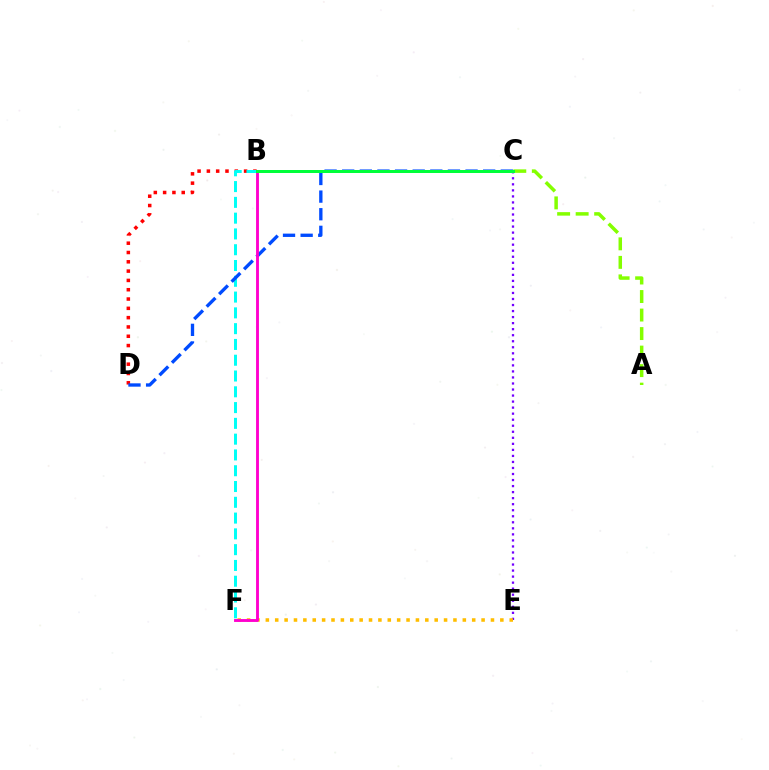{('B', 'D'): [{'color': '#ff0000', 'line_style': 'dotted', 'thickness': 2.53}], ('A', 'C'): [{'color': '#84ff00', 'line_style': 'dashed', 'thickness': 2.52}], ('B', 'F'): [{'color': '#00fff6', 'line_style': 'dashed', 'thickness': 2.14}, {'color': '#ff00cf', 'line_style': 'solid', 'thickness': 2.07}], ('C', 'E'): [{'color': '#7200ff', 'line_style': 'dotted', 'thickness': 1.64}], ('E', 'F'): [{'color': '#ffbd00', 'line_style': 'dotted', 'thickness': 2.55}], ('C', 'D'): [{'color': '#004bff', 'line_style': 'dashed', 'thickness': 2.39}], ('B', 'C'): [{'color': '#00ff39', 'line_style': 'solid', 'thickness': 2.16}]}